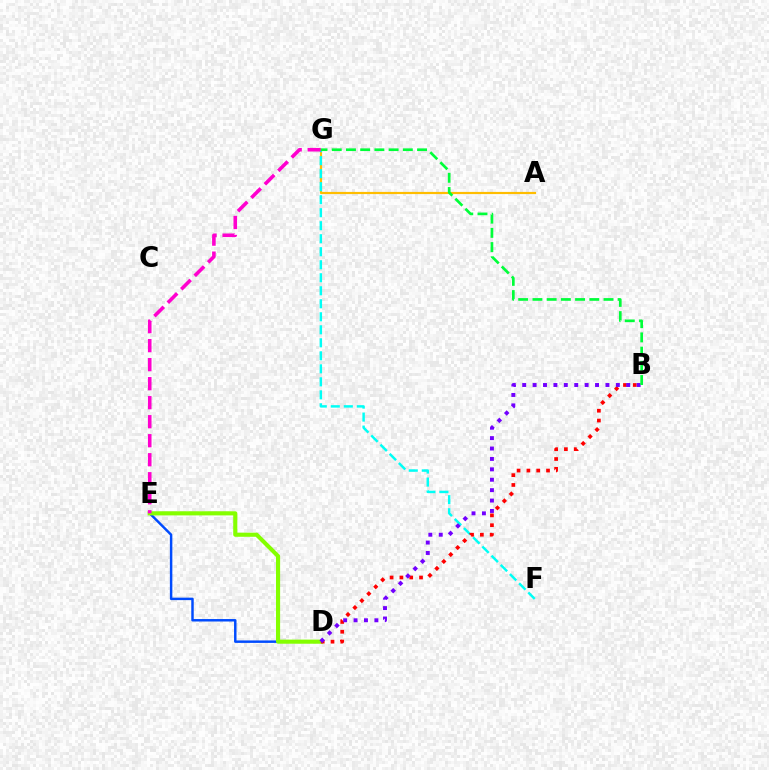{('D', 'E'): [{'color': '#004bff', 'line_style': 'solid', 'thickness': 1.77}, {'color': '#84ff00', 'line_style': 'solid', 'thickness': 2.97}], ('A', 'G'): [{'color': '#ffbd00', 'line_style': 'solid', 'thickness': 1.57}], ('F', 'G'): [{'color': '#00fff6', 'line_style': 'dashed', 'thickness': 1.77}], ('E', 'G'): [{'color': '#ff00cf', 'line_style': 'dashed', 'thickness': 2.58}], ('B', 'D'): [{'color': '#ff0000', 'line_style': 'dotted', 'thickness': 2.67}, {'color': '#7200ff', 'line_style': 'dotted', 'thickness': 2.83}], ('B', 'G'): [{'color': '#00ff39', 'line_style': 'dashed', 'thickness': 1.93}]}